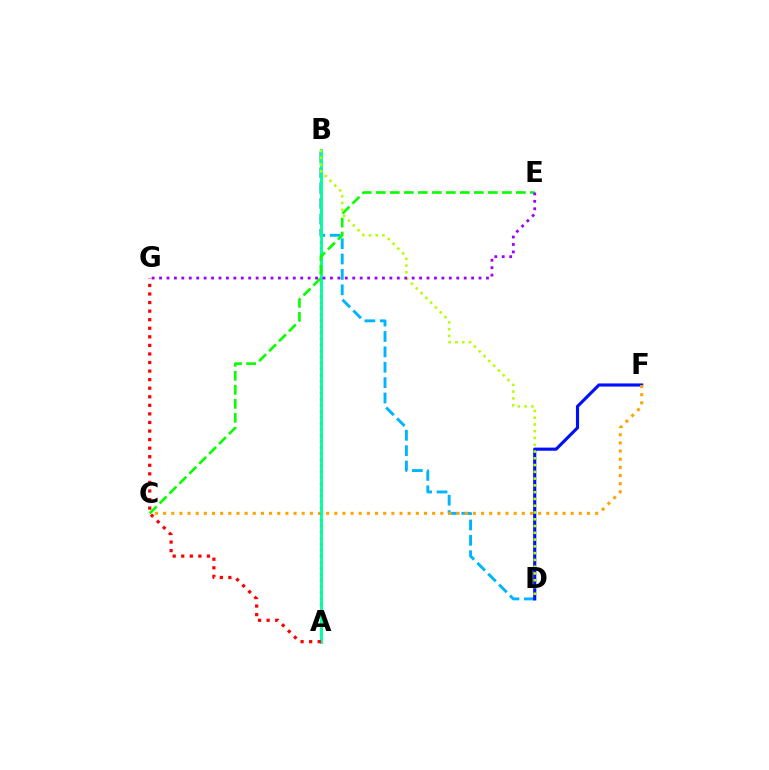{('B', 'D'): [{'color': '#00b5ff', 'line_style': 'dashed', 'thickness': 2.09}, {'color': '#b3ff00', 'line_style': 'dotted', 'thickness': 1.84}], ('D', 'F'): [{'color': '#0010ff', 'line_style': 'solid', 'thickness': 2.25}], ('C', 'F'): [{'color': '#ffa500', 'line_style': 'dotted', 'thickness': 2.21}], ('A', 'B'): [{'color': '#ff00bd', 'line_style': 'dotted', 'thickness': 1.64}, {'color': '#00ff9d', 'line_style': 'solid', 'thickness': 2.07}], ('C', 'E'): [{'color': '#08ff00', 'line_style': 'dashed', 'thickness': 1.9}], ('E', 'G'): [{'color': '#9b00ff', 'line_style': 'dotted', 'thickness': 2.02}], ('A', 'G'): [{'color': '#ff0000', 'line_style': 'dotted', 'thickness': 2.33}]}